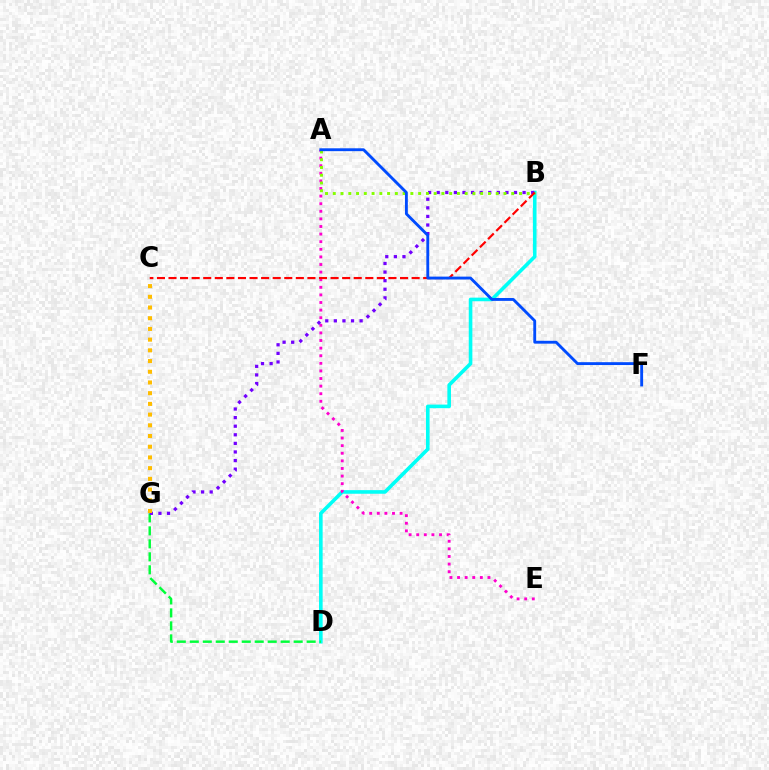{('B', 'D'): [{'color': '#00fff6', 'line_style': 'solid', 'thickness': 2.6}], ('A', 'E'): [{'color': '#ff00cf', 'line_style': 'dotted', 'thickness': 2.07}], ('D', 'G'): [{'color': '#00ff39', 'line_style': 'dashed', 'thickness': 1.76}], ('B', 'G'): [{'color': '#7200ff', 'line_style': 'dotted', 'thickness': 2.33}], ('A', 'B'): [{'color': '#84ff00', 'line_style': 'dotted', 'thickness': 2.11}], ('B', 'C'): [{'color': '#ff0000', 'line_style': 'dashed', 'thickness': 1.57}], ('A', 'F'): [{'color': '#004bff', 'line_style': 'solid', 'thickness': 2.06}], ('C', 'G'): [{'color': '#ffbd00', 'line_style': 'dotted', 'thickness': 2.91}]}